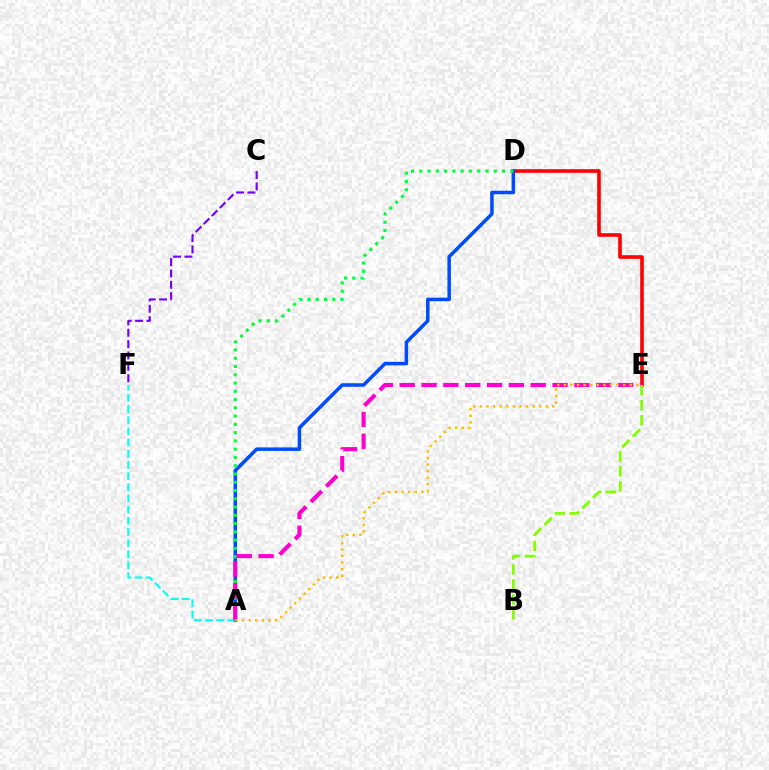{('D', 'E'): [{'color': '#ff0000', 'line_style': 'solid', 'thickness': 2.59}], ('A', 'D'): [{'color': '#004bff', 'line_style': 'solid', 'thickness': 2.53}, {'color': '#00ff39', 'line_style': 'dotted', 'thickness': 2.25}], ('A', 'F'): [{'color': '#00fff6', 'line_style': 'dashed', 'thickness': 1.52}], ('A', 'E'): [{'color': '#ff00cf', 'line_style': 'dashed', 'thickness': 2.97}, {'color': '#ffbd00', 'line_style': 'dotted', 'thickness': 1.79}], ('B', 'E'): [{'color': '#84ff00', 'line_style': 'dashed', 'thickness': 2.04}], ('C', 'F'): [{'color': '#7200ff', 'line_style': 'dashed', 'thickness': 1.54}]}